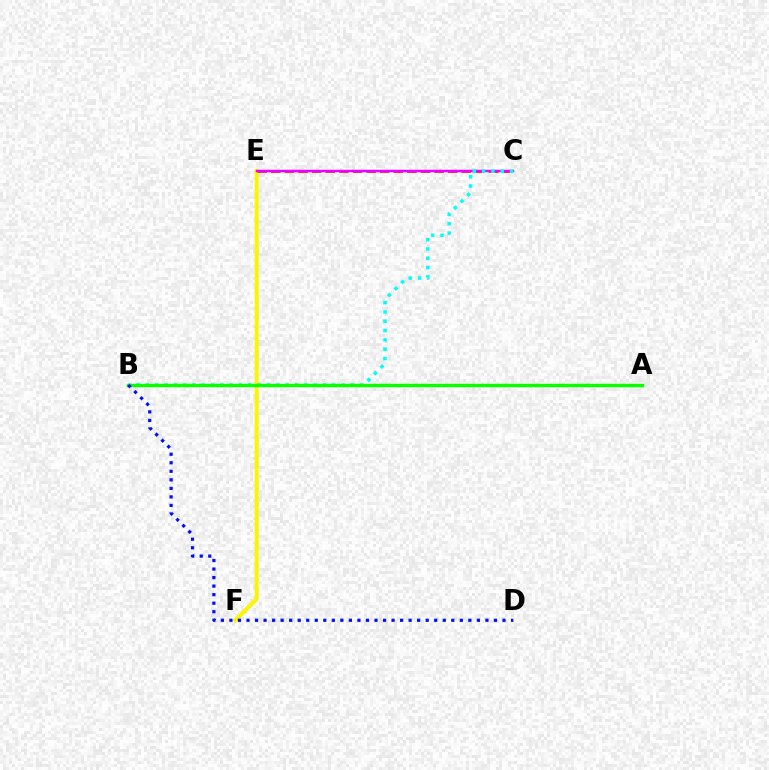{('E', 'F'): [{'color': '#fcf500', 'line_style': 'solid', 'thickness': 2.89}], ('C', 'E'): [{'color': '#ff0000', 'line_style': 'dashed', 'thickness': 1.85}, {'color': '#ee00ff', 'line_style': 'solid', 'thickness': 1.78}], ('B', 'C'): [{'color': '#00fff6', 'line_style': 'dotted', 'thickness': 2.53}], ('A', 'B'): [{'color': '#08ff00', 'line_style': 'solid', 'thickness': 2.48}], ('B', 'D'): [{'color': '#0010ff', 'line_style': 'dotted', 'thickness': 2.32}]}